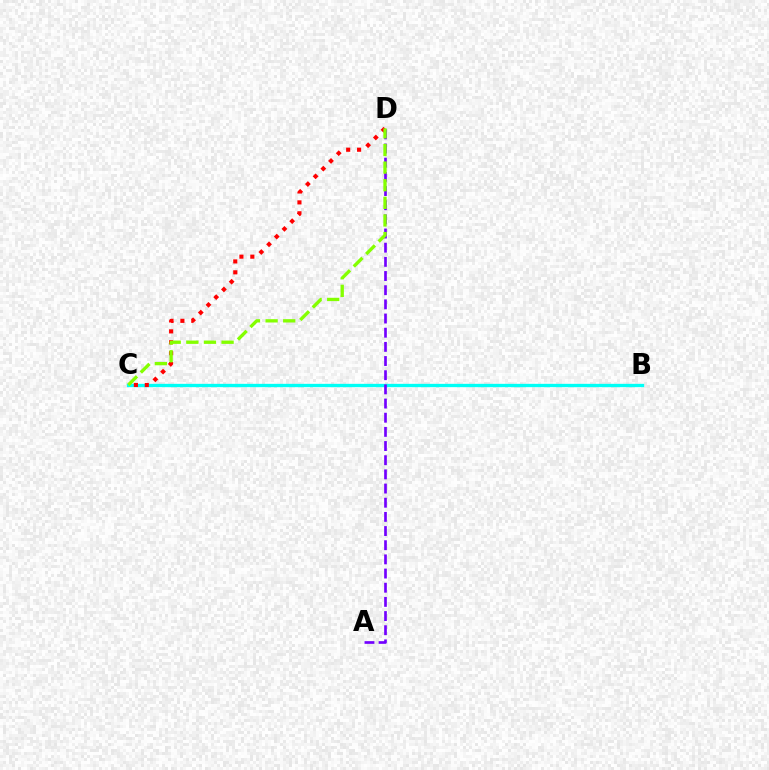{('B', 'C'): [{'color': '#00fff6', 'line_style': 'solid', 'thickness': 2.4}], ('C', 'D'): [{'color': '#ff0000', 'line_style': 'dotted', 'thickness': 2.96}, {'color': '#84ff00', 'line_style': 'dashed', 'thickness': 2.39}], ('A', 'D'): [{'color': '#7200ff', 'line_style': 'dashed', 'thickness': 1.92}]}